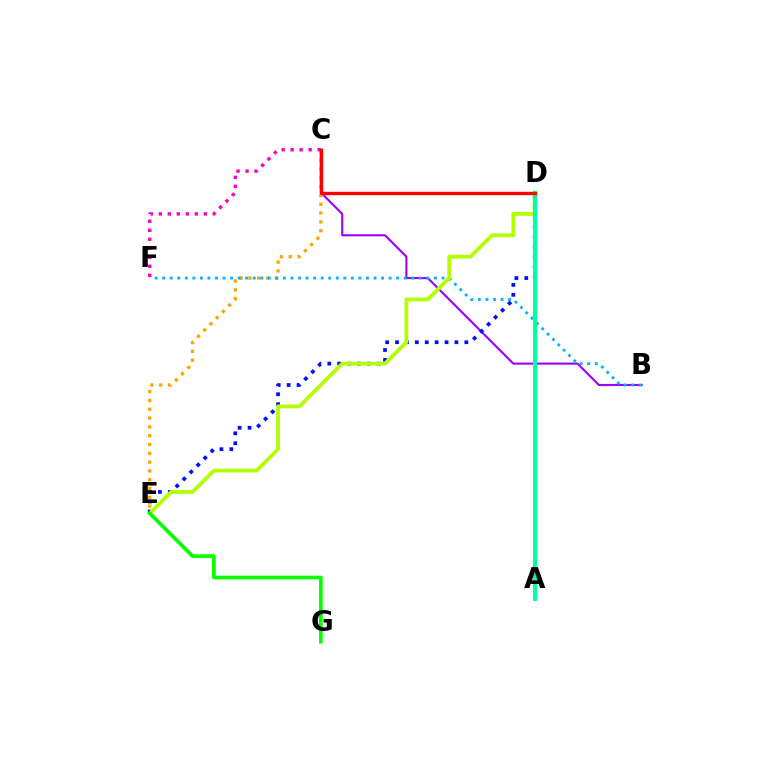{('B', 'C'): [{'color': '#9b00ff', 'line_style': 'solid', 'thickness': 1.51}], ('C', 'E'): [{'color': '#ffa500', 'line_style': 'dotted', 'thickness': 2.39}], ('B', 'F'): [{'color': '#00b5ff', 'line_style': 'dotted', 'thickness': 2.05}], ('D', 'E'): [{'color': '#0010ff', 'line_style': 'dotted', 'thickness': 2.69}, {'color': '#b3ff00', 'line_style': 'solid', 'thickness': 2.74}], ('A', 'D'): [{'color': '#00ff9d', 'line_style': 'solid', 'thickness': 2.93}], ('E', 'G'): [{'color': '#08ff00', 'line_style': 'solid', 'thickness': 2.67}], ('C', 'F'): [{'color': '#ff00bd', 'line_style': 'dotted', 'thickness': 2.44}], ('C', 'D'): [{'color': '#ff0000', 'line_style': 'solid', 'thickness': 2.43}]}